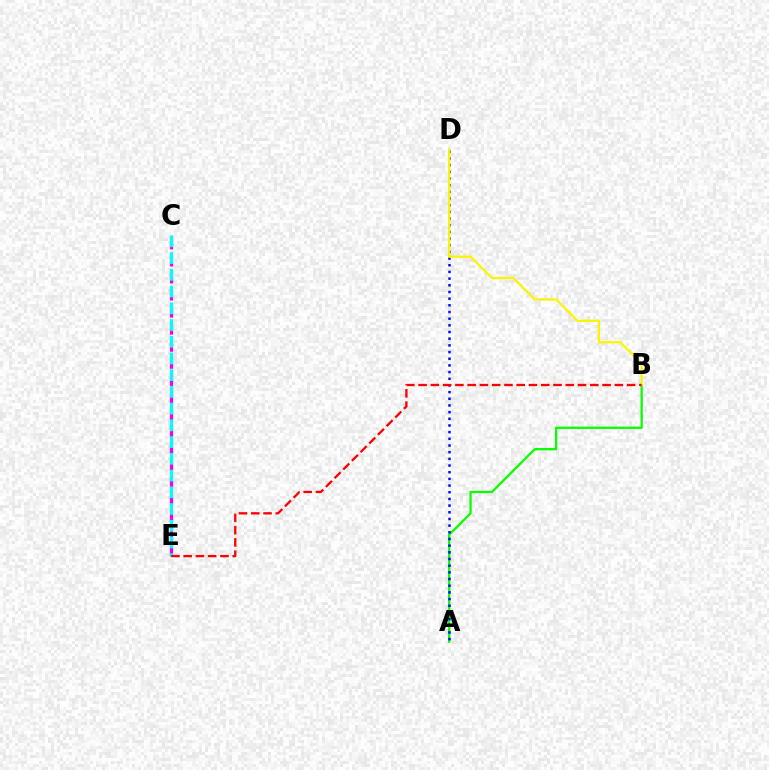{('A', 'B'): [{'color': '#08ff00', 'line_style': 'solid', 'thickness': 1.64}], ('C', 'E'): [{'color': '#ee00ff', 'line_style': 'dashed', 'thickness': 2.32}, {'color': '#00fff6', 'line_style': 'dashed', 'thickness': 2.27}], ('A', 'D'): [{'color': '#0010ff', 'line_style': 'dotted', 'thickness': 1.81}], ('B', 'D'): [{'color': '#fcf500', 'line_style': 'solid', 'thickness': 1.62}], ('B', 'E'): [{'color': '#ff0000', 'line_style': 'dashed', 'thickness': 1.67}]}